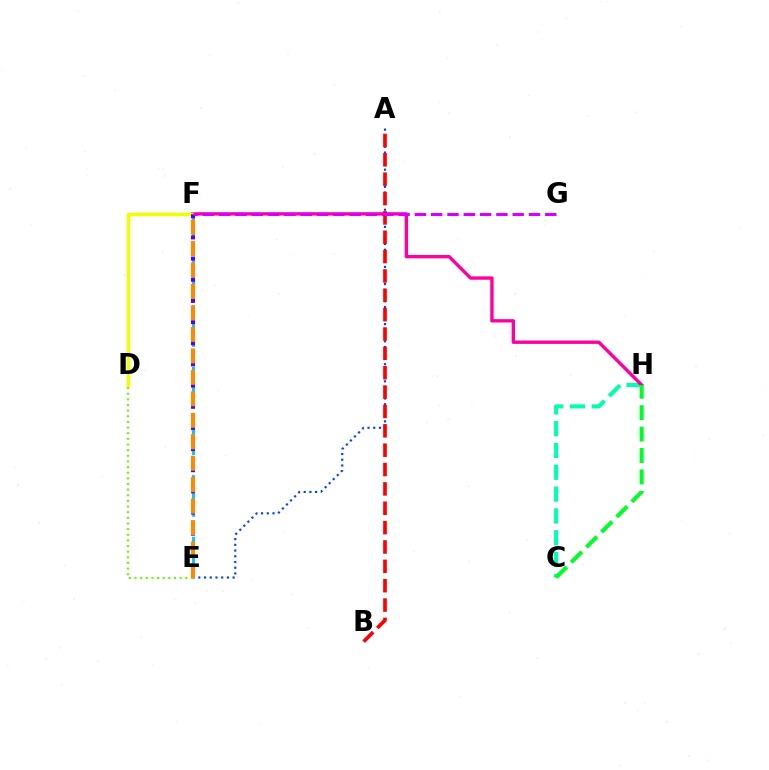{('A', 'E'): [{'color': '#003fff', 'line_style': 'dotted', 'thickness': 1.55}], ('E', 'F'): [{'color': '#00c7ff', 'line_style': 'dashed', 'thickness': 2.1}, {'color': '#4f00ff', 'line_style': 'dotted', 'thickness': 2.87}, {'color': '#ff8800', 'line_style': 'dashed', 'thickness': 2.92}], ('C', 'H'): [{'color': '#00ffaf', 'line_style': 'dashed', 'thickness': 2.96}, {'color': '#00ff27', 'line_style': 'dashed', 'thickness': 2.91}], ('D', 'E'): [{'color': '#66ff00', 'line_style': 'dotted', 'thickness': 1.53}], ('F', 'H'): [{'color': '#ff00a0', 'line_style': 'solid', 'thickness': 2.44}], ('A', 'B'): [{'color': '#ff0000', 'line_style': 'dashed', 'thickness': 2.63}], ('D', 'F'): [{'color': '#eeff00', 'line_style': 'solid', 'thickness': 2.52}], ('F', 'G'): [{'color': '#d600ff', 'line_style': 'dashed', 'thickness': 2.21}]}